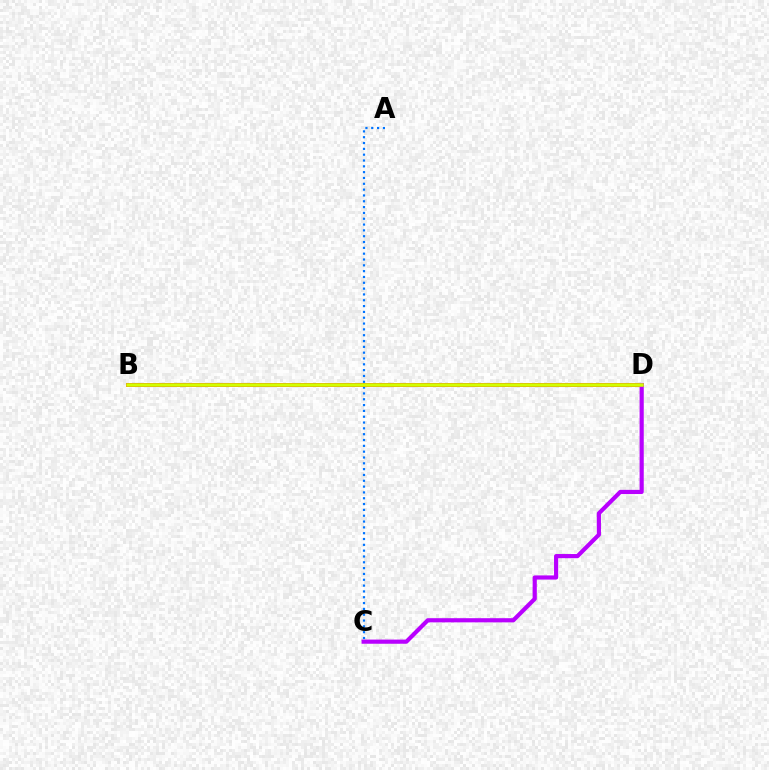{('A', 'C'): [{'color': '#0074ff', 'line_style': 'dotted', 'thickness': 1.58}], ('B', 'D'): [{'color': '#ff0000', 'line_style': 'solid', 'thickness': 2.67}, {'color': '#00ff5c', 'line_style': 'dashed', 'thickness': 1.51}, {'color': '#d1ff00', 'line_style': 'solid', 'thickness': 2.53}], ('C', 'D'): [{'color': '#b900ff', 'line_style': 'solid', 'thickness': 3.0}]}